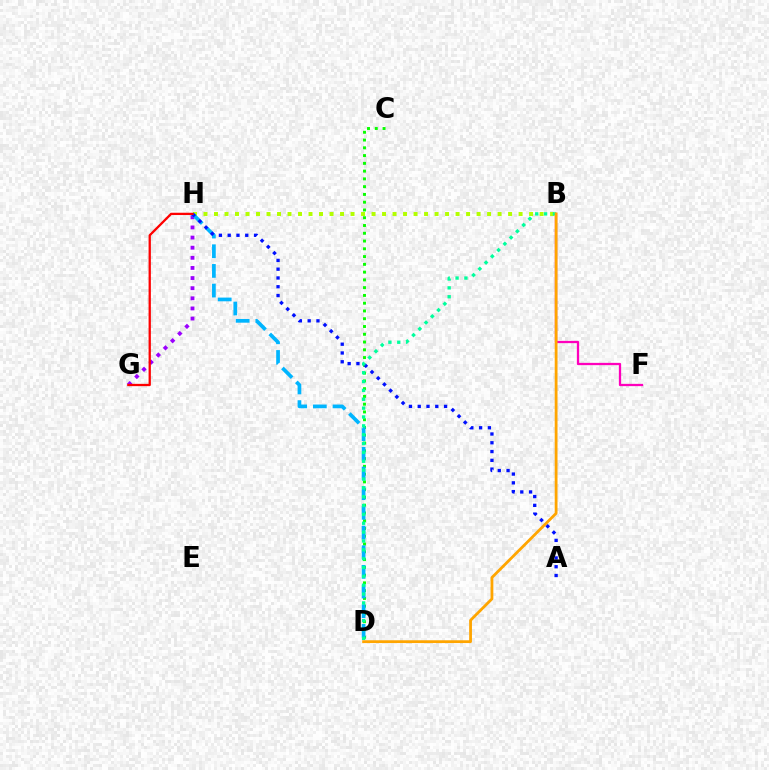{('C', 'D'): [{'color': '#08ff00', 'line_style': 'dotted', 'thickness': 2.11}], ('B', 'H'): [{'color': '#b3ff00', 'line_style': 'dotted', 'thickness': 2.85}], ('G', 'H'): [{'color': '#9b00ff', 'line_style': 'dotted', 'thickness': 2.75}, {'color': '#ff0000', 'line_style': 'solid', 'thickness': 1.65}], ('D', 'H'): [{'color': '#00b5ff', 'line_style': 'dashed', 'thickness': 2.67}], ('B', 'F'): [{'color': '#ff00bd', 'line_style': 'solid', 'thickness': 1.64}], ('A', 'H'): [{'color': '#0010ff', 'line_style': 'dotted', 'thickness': 2.39}], ('B', 'D'): [{'color': '#00ff9d', 'line_style': 'dotted', 'thickness': 2.41}, {'color': '#ffa500', 'line_style': 'solid', 'thickness': 2.01}]}